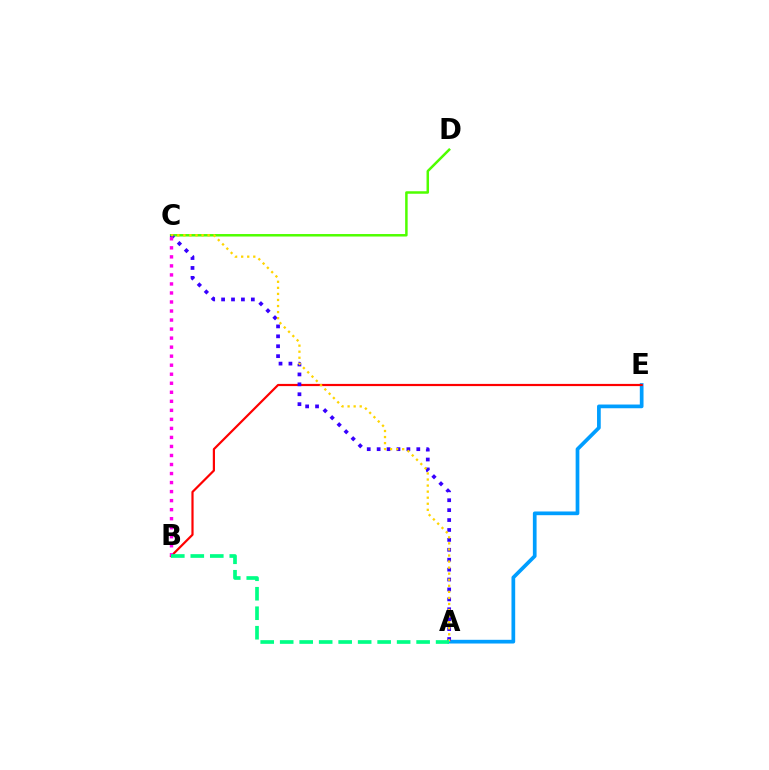{('A', 'E'): [{'color': '#009eff', 'line_style': 'solid', 'thickness': 2.67}], ('B', 'E'): [{'color': '#ff0000', 'line_style': 'solid', 'thickness': 1.58}], ('C', 'D'): [{'color': '#4fff00', 'line_style': 'solid', 'thickness': 1.8}], ('A', 'C'): [{'color': '#3700ff', 'line_style': 'dotted', 'thickness': 2.69}, {'color': '#ffd500', 'line_style': 'dotted', 'thickness': 1.65}], ('B', 'C'): [{'color': '#ff00ed', 'line_style': 'dotted', 'thickness': 2.45}], ('A', 'B'): [{'color': '#00ff86', 'line_style': 'dashed', 'thickness': 2.65}]}